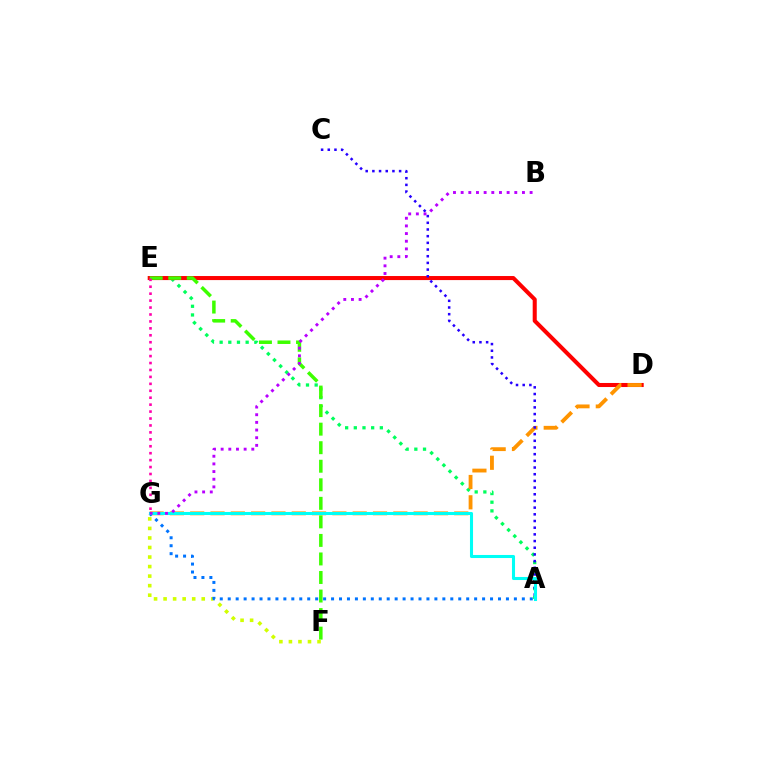{('A', 'E'): [{'color': '#00ff5c', 'line_style': 'dotted', 'thickness': 2.36}], ('D', 'E'): [{'color': '#ff0000', 'line_style': 'solid', 'thickness': 2.92}], ('D', 'G'): [{'color': '#ff9400', 'line_style': 'dashed', 'thickness': 2.76}], ('A', 'C'): [{'color': '#2500ff', 'line_style': 'dotted', 'thickness': 1.82}], ('E', 'F'): [{'color': '#3dff00', 'line_style': 'dashed', 'thickness': 2.52}], ('F', 'G'): [{'color': '#d1ff00', 'line_style': 'dotted', 'thickness': 2.59}], ('A', 'G'): [{'color': '#0074ff', 'line_style': 'dotted', 'thickness': 2.16}, {'color': '#00fff6', 'line_style': 'solid', 'thickness': 2.2}], ('E', 'G'): [{'color': '#ff00ac', 'line_style': 'dotted', 'thickness': 1.88}], ('B', 'G'): [{'color': '#b900ff', 'line_style': 'dotted', 'thickness': 2.08}]}